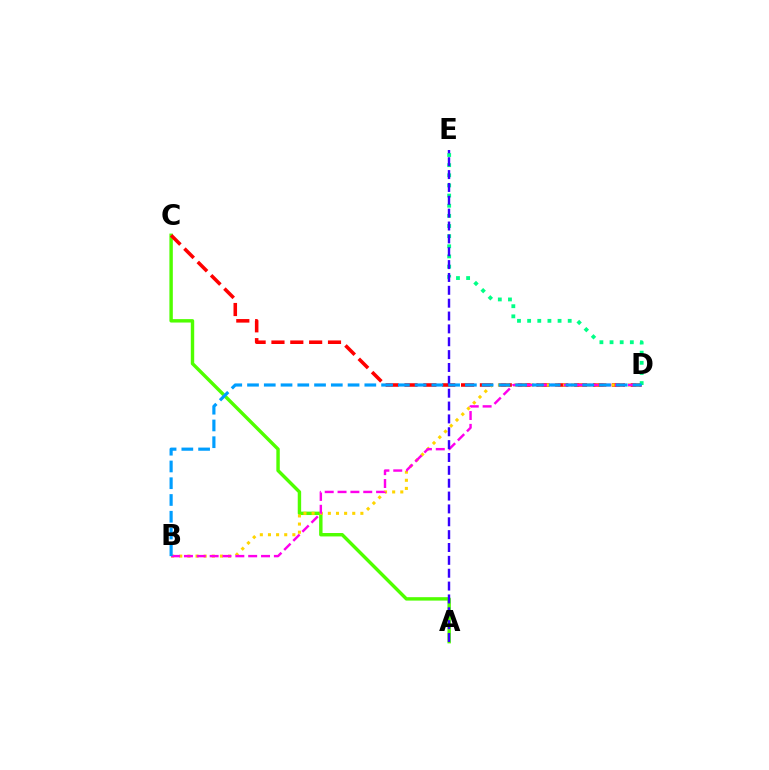{('A', 'C'): [{'color': '#4fff00', 'line_style': 'solid', 'thickness': 2.46}], ('C', 'D'): [{'color': '#ff0000', 'line_style': 'dashed', 'thickness': 2.56}], ('B', 'D'): [{'color': '#ffd500', 'line_style': 'dotted', 'thickness': 2.21}, {'color': '#ff00ed', 'line_style': 'dashed', 'thickness': 1.75}, {'color': '#009eff', 'line_style': 'dashed', 'thickness': 2.28}], ('D', 'E'): [{'color': '#00ff86', 'line_style': 'dotted', 'thickness': 2.76}], ('A', 'E'): [{'color': '#3700ff', 'line_style': 'dashed', 'thickness': 1.75}]}